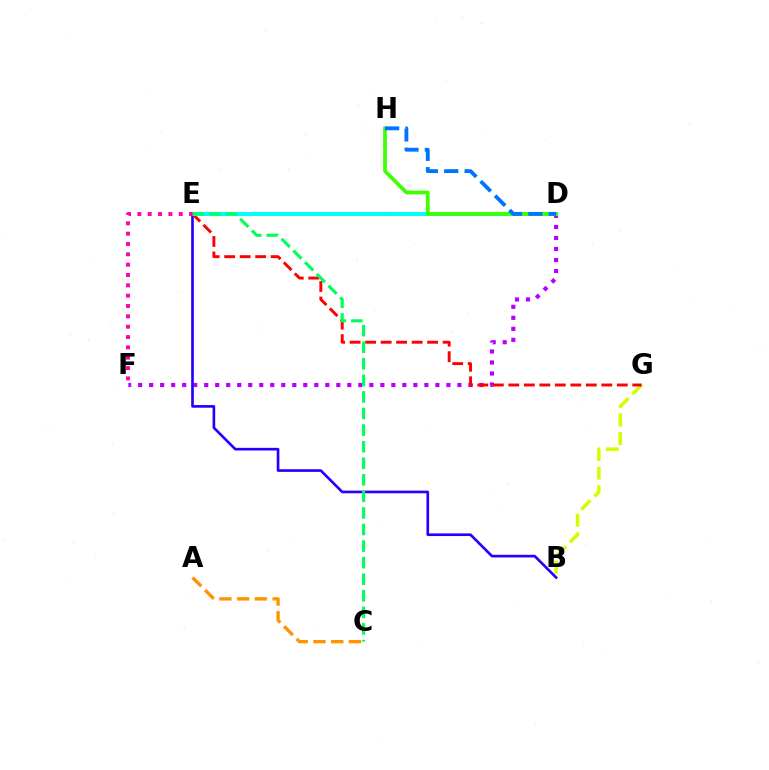{('D', 'F'): [{'color': '#b900ff', 'line_style': 'dotted', 'thickness': 2.99}], ('B', 'E'): [{'color': '#2500ff', 'line_style': 'solid', 'thickness': 1.92}], ('B', 'G'): [{'color': '#d1ff00', 'line_style': 'dashed', 'thickness': 2.53}], ('E', 'G'): [{'color': '#ff0000', 'line_style': 'dashed', 'thickness': 2.11}], ('D', 'E'): [{'color': '#00fff6', 'line_style': 'solid', 'thickness': 2.91}], ('E', 'F'): [{'color': '#ff00ac', 'line_style': 'dotted', 'thickness': 2.81}], ('D', 'H'): [{'color': '#3dff00', 'line_style': 'solid', 'thickness': 2.67}, {'color': '#0074ff', 'line_style': 'dashed', 'thickness': 2.77}], ('A', 'C'): [{'color': '#ff9400', 'line_style': 'dashed', 'thickness': 2.41}], ('C', 'E'): [{'color': '#00ff5c', 'line_style': 'dashed', 'thickness': 2.25}]}